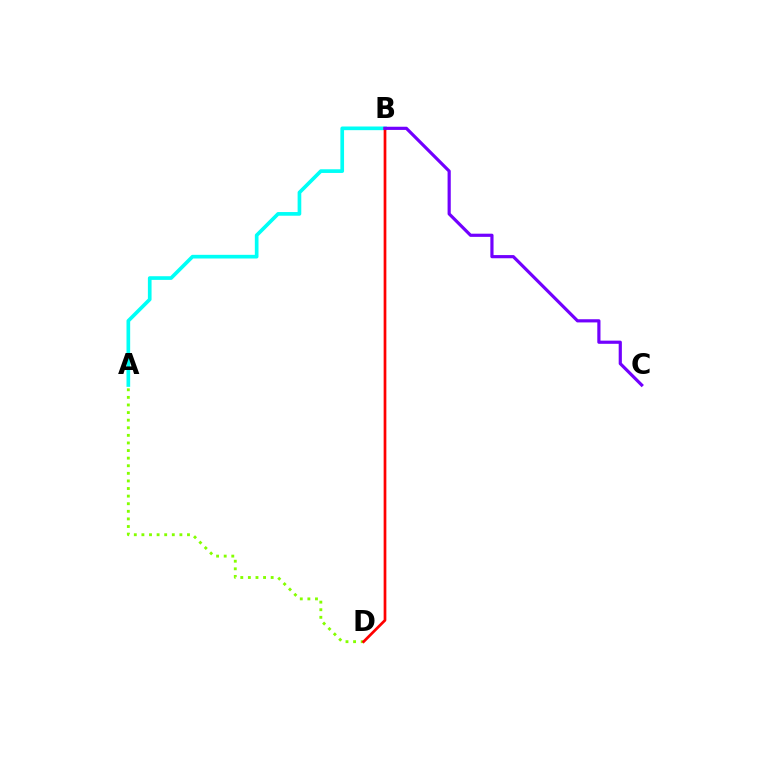{('A', 'B'): [{'color': '#00fff6', 'line_style': 'solid', 'thickness': 2.64}], ('A', 'D'): [{'color': '#84ff00', 'line_style': 'dotted', 'thickness': 2.06}], ('B', 'D'): [{'color': '#ff0000', 'line_style': 'solid', 'thickness': 1.95}], ('B', 'C'): [{'color': '#7200ff', 'line_style': 'solid', 'thickness': 2.29}]}